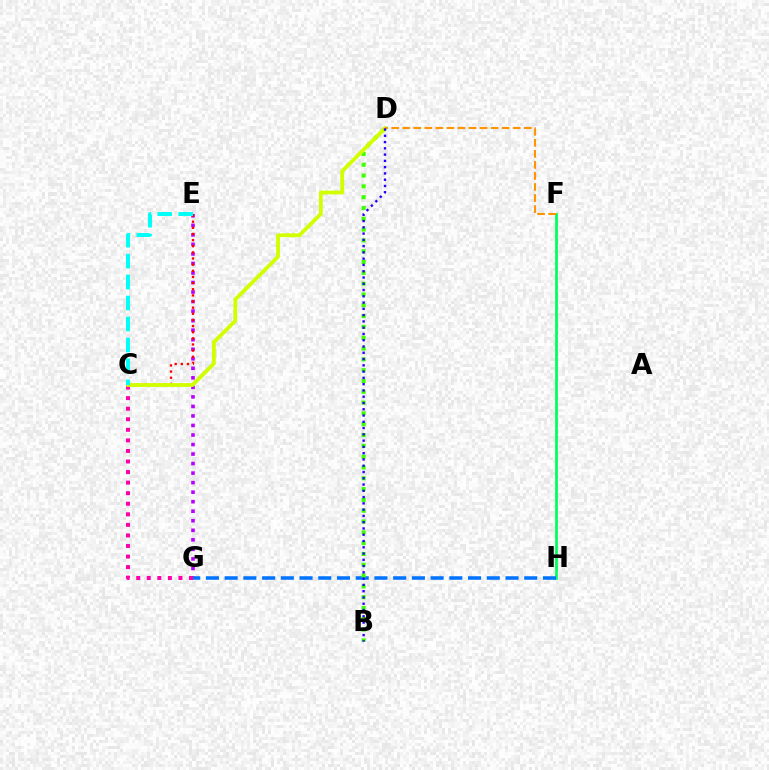{('E', 'G'): [{'color': '#b900ff', 'line_style': 'dotted', 'thickness': 2.59}], ('F', 'H'): [{'color': '#00ff5c', 'line_style': 'solid', 'thickness': 1.98}], ('C', 'E'): [{'color': '#ff0000', 'line_style': 'dotted', 'thickness': 1.67}, {'color': '#00fff6', 'line_style': 'dashed', 'thickness': 2.85}], ('G', 'H'): [{'color': '#0074ff', 'line_style': 'dashed', 'thickness': 2.54}], ('B', 'D'): [{'color': '#3dff00', 'line_style': 'dotted', 'thickness': 2.94}, {'color': '#2500ff', 'line_style': 'dotted', 'thickness': 1.7}], ('C', 'G'): [{'color': '#ff00ac', 'line_style': 'dotted', 'thickness': 2.87}], ('C', 'D'): [{'color': '#d1ff00', 'line_style': 'solid', 'thickness': 2.76}], ('D', 'F'): [{'color': '#ff9400', 'line_style': 'dashed', 'thickness': 1.5}]}